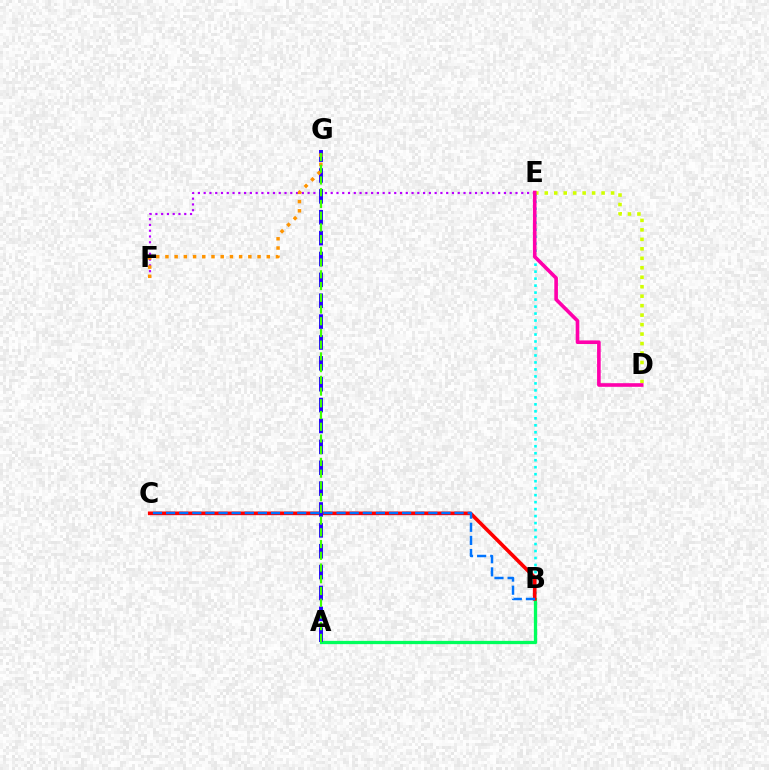{('B', 'E'): [{'color': '#00fff6', 'line_style': 'dotted', 'thickness': 1.9}], ('E', 'F'): [{'color': '#b900ff', 'line_style': 'dotted', 'thickness': 1.57}], ('D', 'E'): [{'color': '#d1ff00', 'line_style': 'dotted', 'thickness': 2.57}, {'color': '#ff00ac', 'line_style': 'solid', 'thickness': 2.61}], ('A', 'B'): [{'color': '#00ff5c', 'line_style': 'solid', 'thickness': 2.36}], ('B', 'C'): [{'color': '#ff0000', 'line_style': 'solid', 'thickness': 2.63}, {'color': '#0074ff', 'line_style': 'dashed', 'thickness': 1.78}], ('A', 'G'): [{'color': '#2500ff', 'line_style': 'dashed', 'thickness': 2.84}, {'color': '#3dff00', 'line_style': 'dashed', 'thickness': 1.59}], ('F', 'G'): [{'color': '#ff9400', 'line_style': 'dotted', 'thickness': 2.5}]}